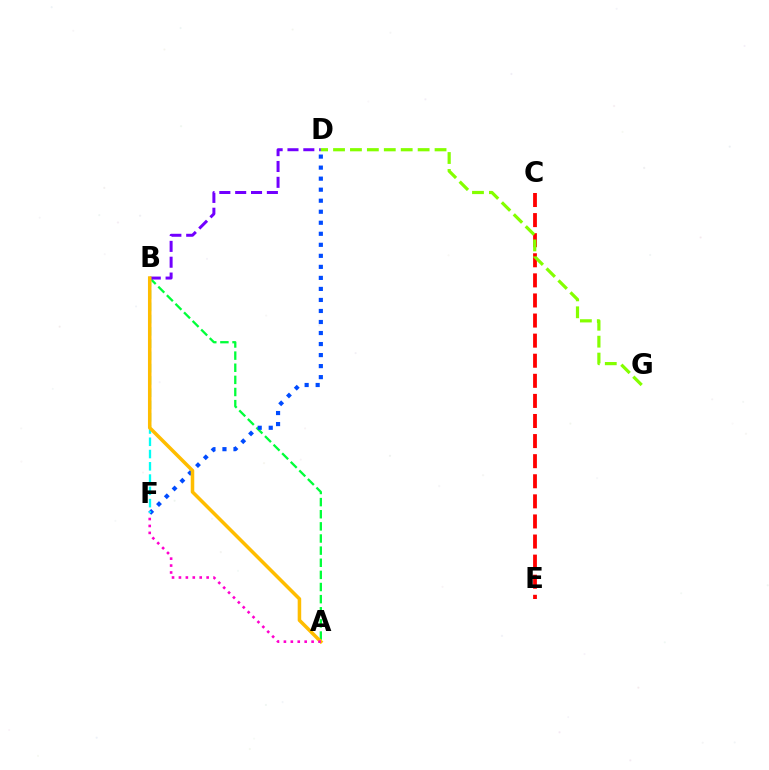{('A', 'B'): [{'color': '#00ff39', 'line_style': 'dashed', 'thickness': 1.65}, {'color': '#ffbd00', 'line_style': 'solid', 'thickness': 2.54}], ('D', 'F'): [{'color': '#004bff', 'line_style': 'dotted', 'thickness': 3.0}], ('B', 'D'): [{'color': '#7200ff', 'line_style': 'dashed', 'thickness': 2.15}], ('C', 'E'): [{'color': '#ff0000', 'line_style': 'dashed', 'thickness': 2.73}], ('B', 'F'): [{'color': '#00fff6', 'line_style': 'dashed', 'thickness': 1.67}], ('A', 'F'): [{'color': '#ff00cf', 'line_style': 'dotted', 'thickness': 1.88}], ('D', 'G'): [{'color': '#84ff00', 'line_style': 'dashed', 'thickness': 2.3}]}